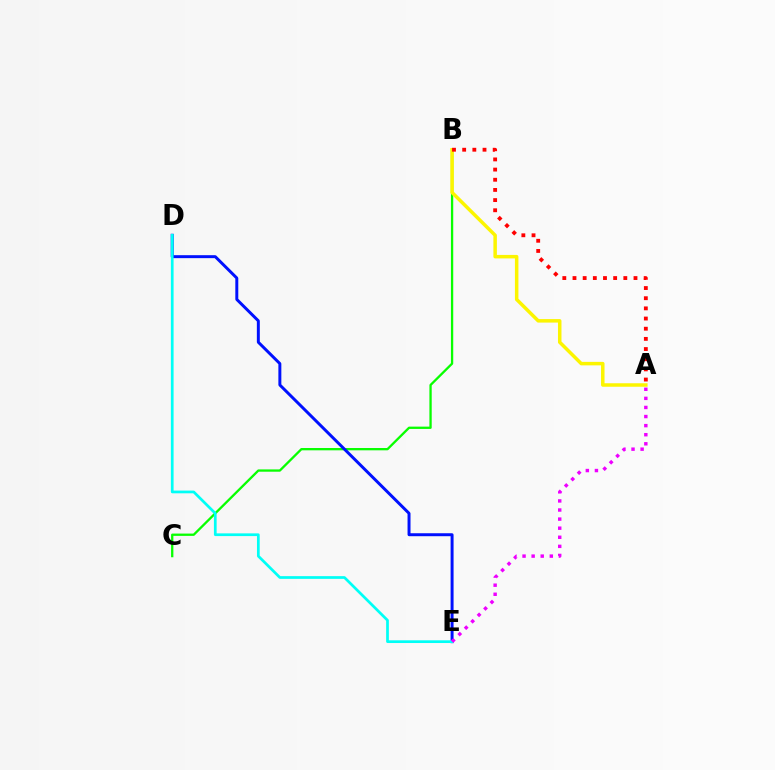{('B', 'C'): [{'color': '#08ff00', 'line_style': 'solid', 'thickness': 1.66}], ('D', 'E'): [{'color': '#0010ff', 'line_style': 'solid', 'thickness': 2.14}, {'color': '#00fff6', 'line_style': 'solid', 'thickness': 1.96}], ('A', 'E'): [{'color': '#ee00ff', 'line_style': 'dotted', 'thickness': 2.47}], ('A', 'B'): [{'color': '#fcf500', 'line_style': 'solid', 'thickness': 2.52}, {'color': '#ff0000', 'line_style': 'dotted', 'thickness': 2.76}]}